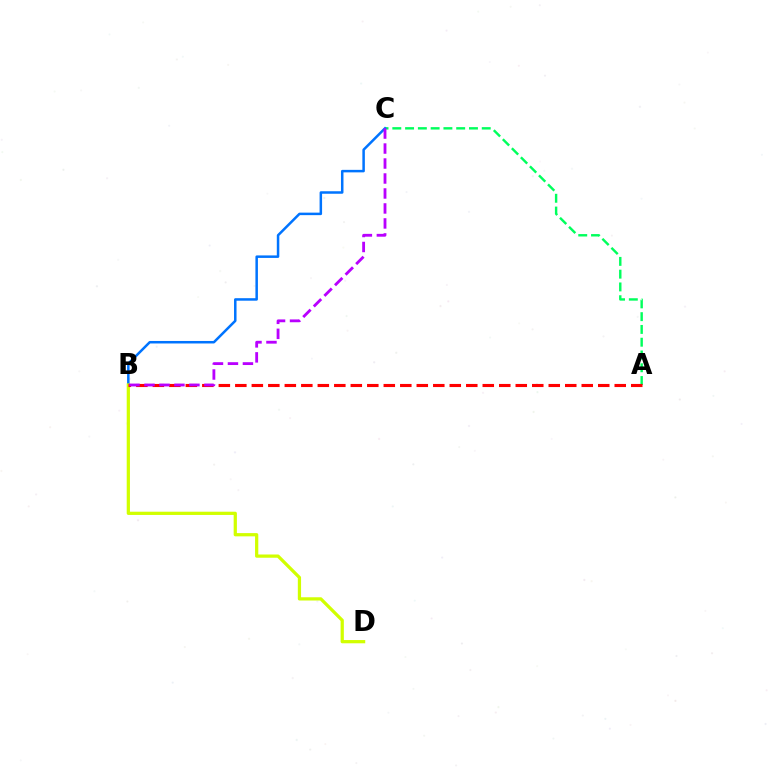{('A', 'C'): [{'color': '#00ff5c', 'line_style': 'dashed', 'thickness': 1.74}], ('B', 'C'): [{'color': '#0074ff', 'line_style': 'solid', 'thickness': 1.8}, {'color': '#b900ff', 'line_style': 'dashed', 'thickness': 2.03}], ('B', 'D'): [{'color': '#d1ff00', 'line_style': 'solid', 'thickness': 2.34}], ('A', 'B'): [{'color': '#ff0000', 'line_style': 'dashed', 'thickness': 2.24}]}